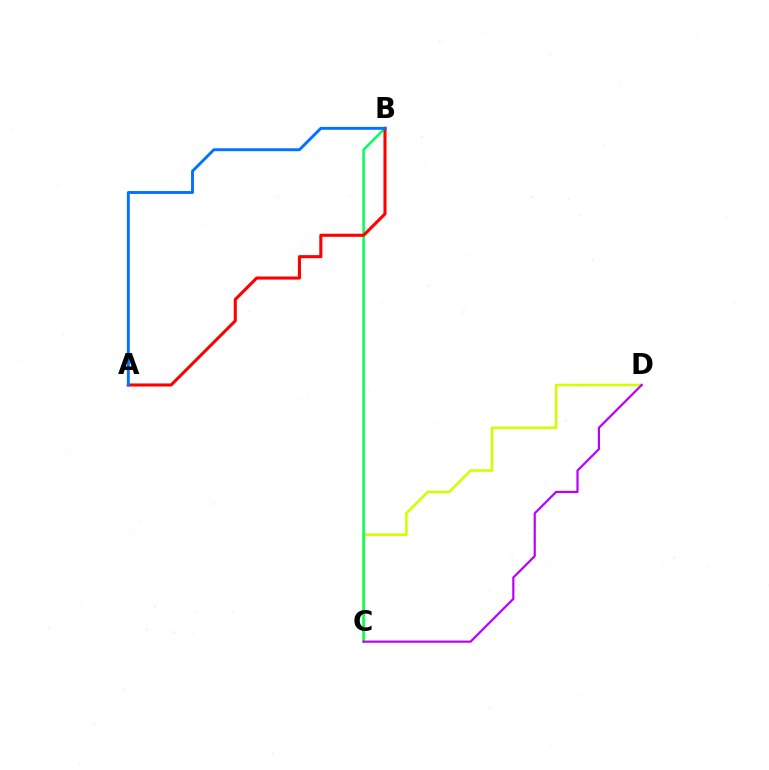{('C', 'D'): [{'color': '#d1ff00', 'line_style': 'solid', 'thickness': 1.85}, {'color': '#b900ff', 'line_style': 'solid', 'thickness': 1.58}], ('B', 'C'): [{'color': '#00ff5c', 'line_style': 'solid', 'thickness': 1.79}], ('A', 'B'): [{'color': '#ff0000', 'line_style': 'solid', 'thickness': 2.22}, {'color': '#0074ff', 'line_style': 'solid', 'thickness': 2.1}]}